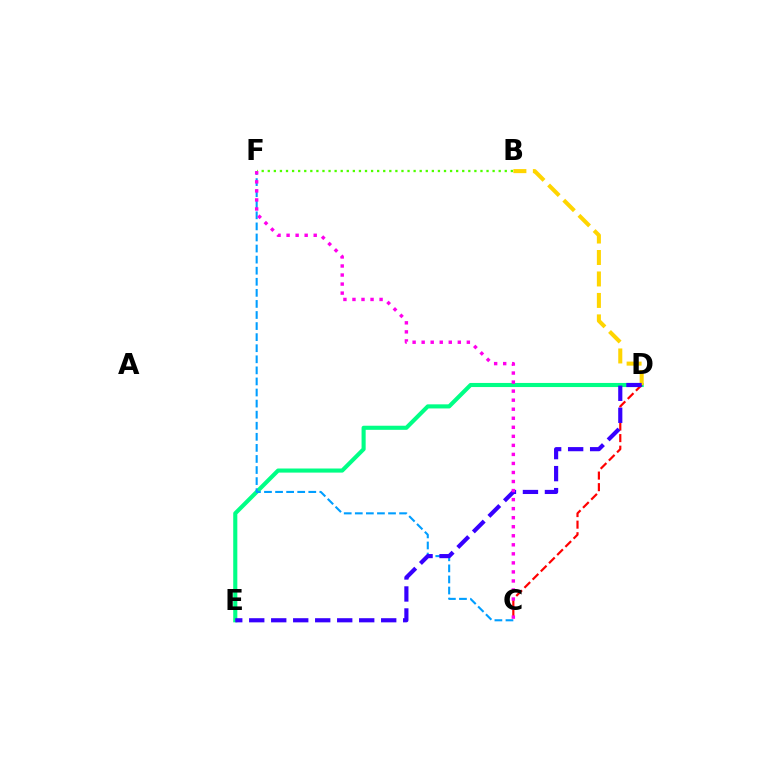{('D', 'E'): [{'color': '#00ff86', 'line_style': 'solid', 'thickness': 2.95}, {'color': '#3700ff', 'line_style': 'dashed', 'thickness': 2.99}], ('C', 'F'): [{'color': '#009eff', 'line_style': 'dashed', 'thickness': 1.5}, {'color': '#ff00ed', 'line_style': 'dotted', 'thickness': 2.46}], ('B', 'D'): [{'color': '#ffd500', 'line_style': 'dashed', 'thickness': 2.92}], ('C', 'D'): [{'color': '#ff0000', 'line_style': 'dashed', 'thickness': 1.57}], ('B', 'F'): [{'color': '#4fff00', 'line_style': 'dotted', 'thickness': 1.65}]}